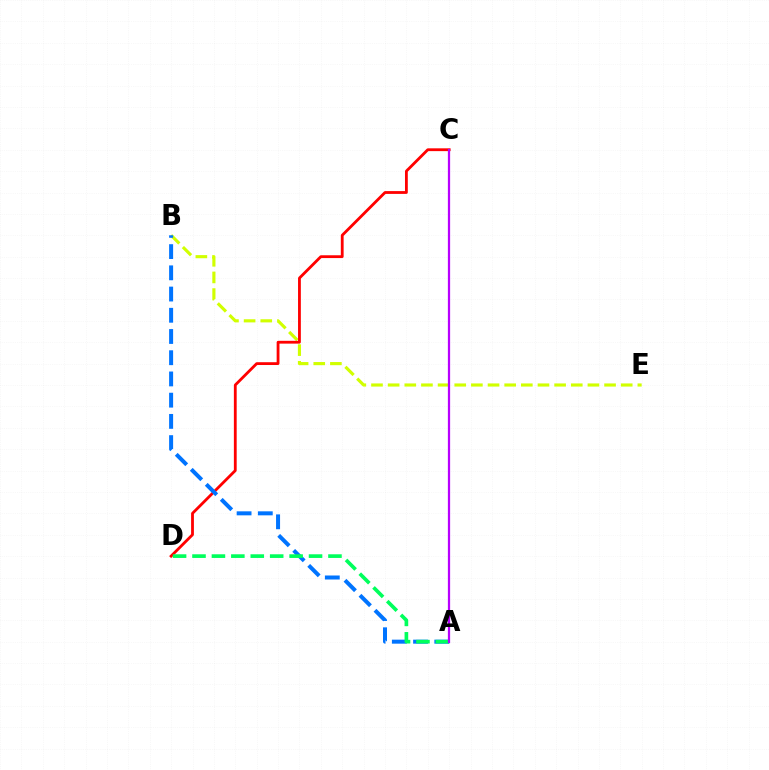{('B', 'E'): [{'color': '#d1ff00', 'line_style': 'dashed', 'thickness': 2.26}], ('C', 'D'): [{'color': '#ff0000', 'line_style': 'solid', 'thickness': 2.02}], ('A', 'B'): [{'color': '#0074ff', 'line_style': 'dashed', 'thickness': 2.88}], ('A', 'D'): [{'color': '#00ff5c', 'line_style': 'dashed', 'thickness': 2.64}], ('A', 'C'): [{'color': '#b900ff', 'line_style': 'solid', 'thickness': 1.62}]}